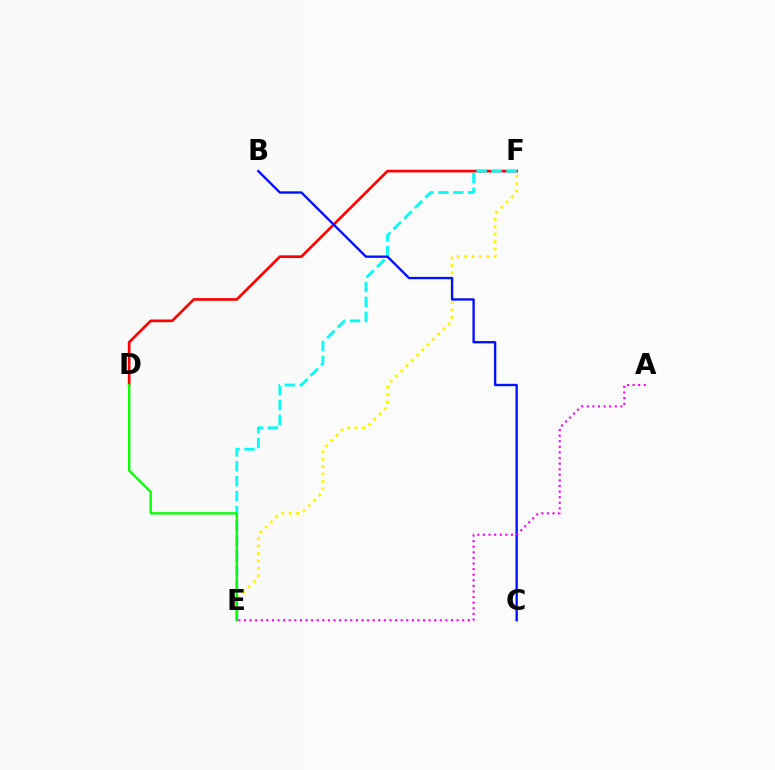{('E', 'F'): [{'color': '#fcf500', 'line_style': 'dotted', 'thickness': 2.02}, {'color': '#00fff6', 'line_style': 'dashed', 'thickness': 2.03}], ('D', 'F'): [{'color': '#ff0000', 'line_style': 'solid', 'thickness': 1.93}], ('B', 'C'): [{'color': '#0010ff', 'line_style': 'solid', 'thickness': 1.69}], ('D', 'E'): [{'color': '#08ff00', 'line_style': 'solid', 'thickness': 1.69}], ('A', 'E'): [{'color': '#ee00ff', 'line_style': 'dotted', 'thickness': 1.52}]}